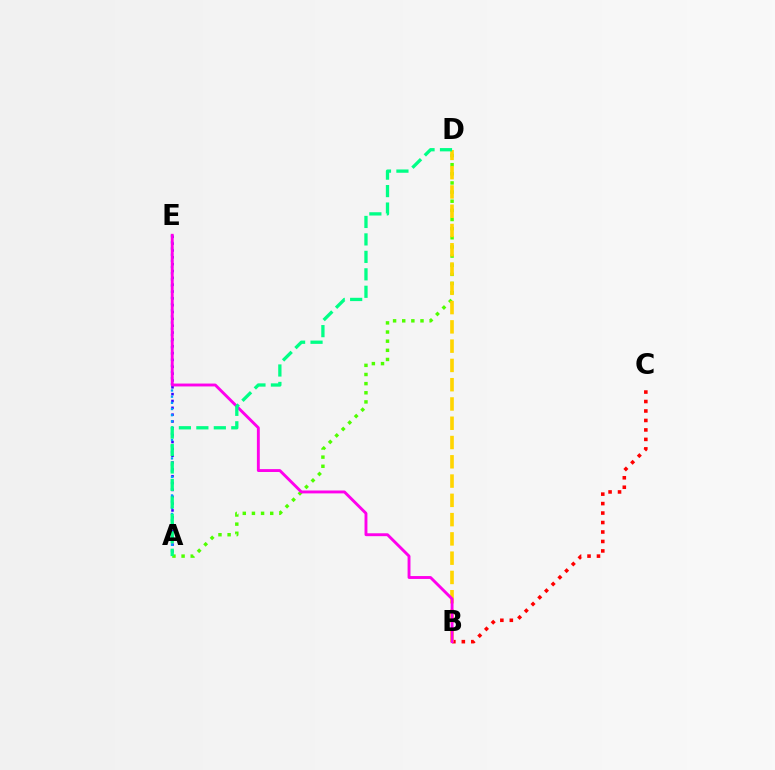{('A', 'E'): [{'color': '#3700ff', 'line_style': 'dotted', 'thickness': 1.86}, {'color': '#009eff', 'line_style': 'dotted', 'thickness': 1.68}], ('A', 'D'): [{'color': '#4fff00', 'line_style': 'dotted', 'thickness': 2.48}, {'color': '#00ff86', 'line_style': 'dashed', 'thickness': 2.37}], ('B', 'C'): [{'color': '#ff0000', 'line_style': 'dotted', 'thickness': 2.57}], ('B', 'D'): [{'color': '#ffd500', 'line_style': 'dashed', 'thickness': 2.62}], ('B', 'E'): [{'color': '#ff00ed', 'line_style': 'solid', 'thickness': 2.08}]}